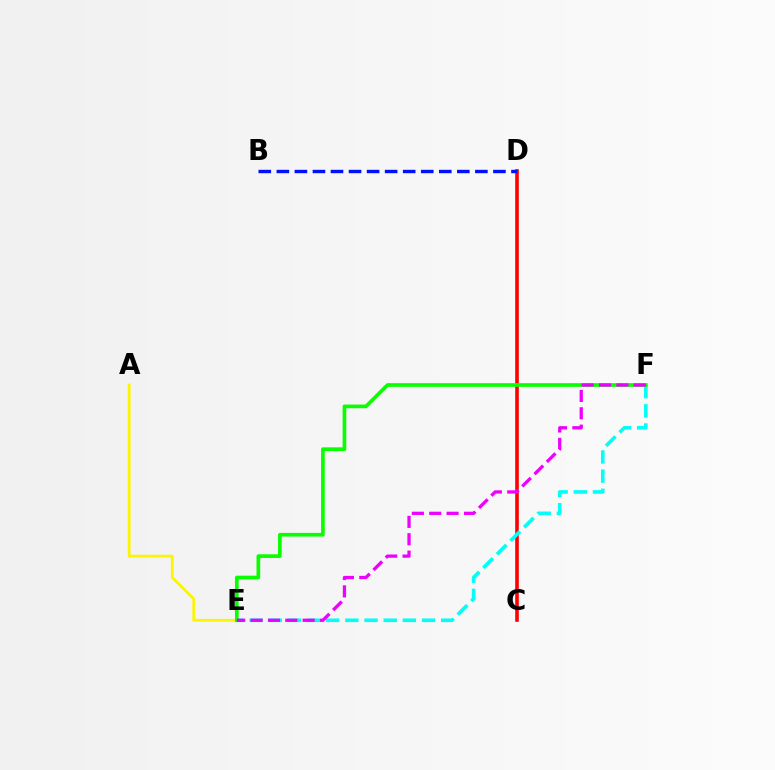{('C', 'D'): [{'color': '#ff0000', 'line_style': 'solid', 'thickness': 2.59}], ('A', 'E'): [{'color': '#fcf500', 'line_style': 'solid', 'thickness': 1.98}], ('E', 'F'): [{'color': '#00fff6', 'line_style': 'dashed', 'thickness': 2.6}, {'color': '#08ff00', 'line_style': 'solid', 'thickness': 2.64}, {'color': '#ee00ff', 'line_style': 'dashed', 'thickness': 2.36}], ('B', 'D'): [{'color': '#0010ff', 'line_style': 'dashed', 'thickness': 2.45}]}